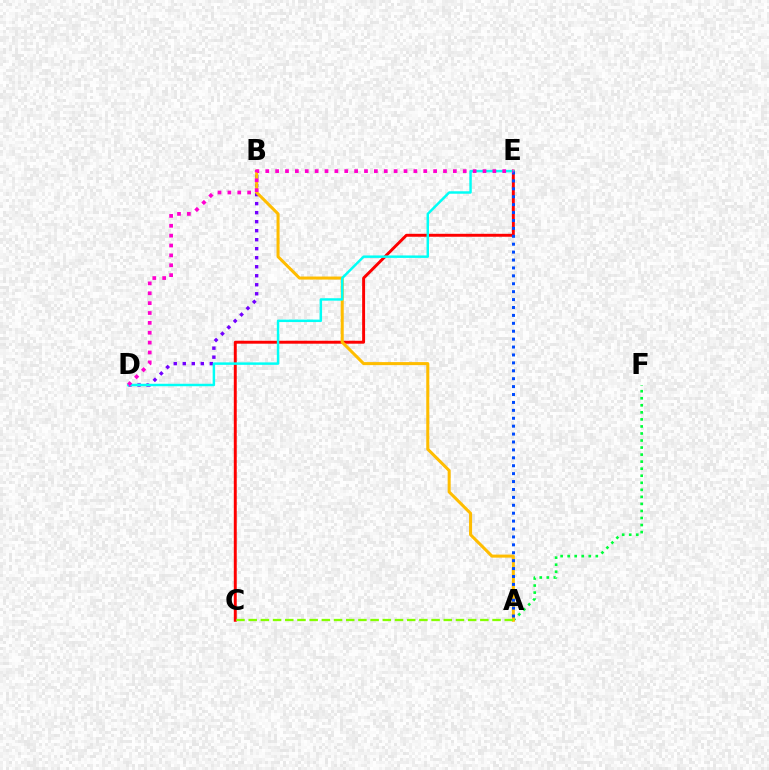{('B', 'D'): [{'color': '#7200ff', 'line_style': 'dotted', 'thickness': 2.45}], ('A', 'F'): [{'color': '#00ff39', 'line_style': 'dotted', 'thickness': 1.91}], ('C', 'E'): [{'color': '#ff0000', 'line_style': 'solid', 'thickness': 2.11}], ('A', 'B'): [{'color': '#ffbd00', 'line_style': 'solid', 'thickness': 2.19}], ('D', 'E'): [{'color': '#00fff6', 'line_style': 'solid', 'thickness': 1.77}, {'color': '#ff00cf', 'line_style': 'dotted', 'thickness': 2.68}], ('A', 'E'): [{'color': '#004bff', 'line_style': 'dotted', 'thickness': 2.15}], ('A', 'C'): [{'color': '#84ff00', 'line_style': 'dashed', 'thickness': 1.66}]}